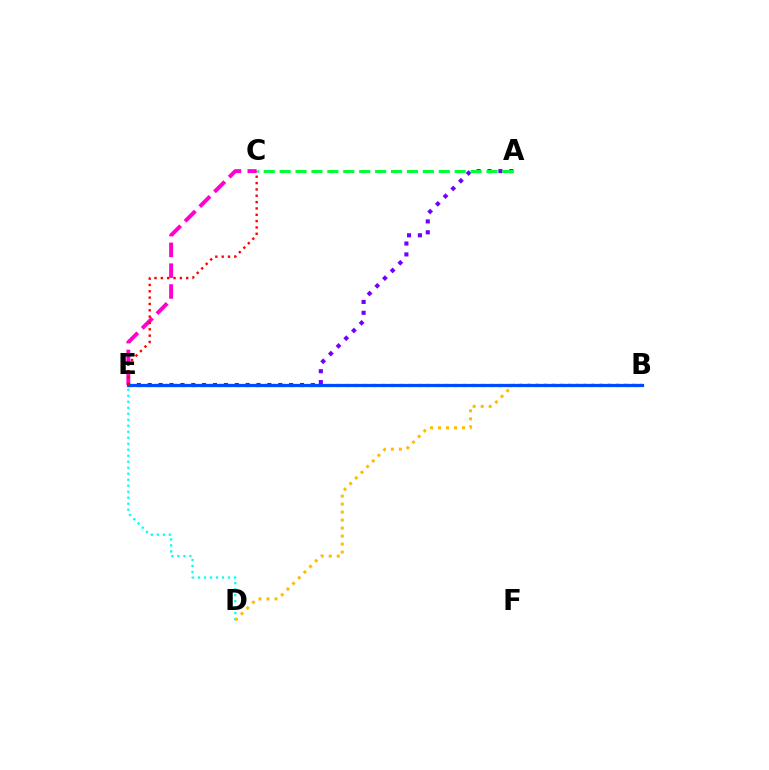{('D', 'E'): [{'color': '#00fff6', 'line_style': 'dotted', 'thickness': 1.63}], ('B', 'D'): [{'color': '#ffbd00', 'line_style': 'dotted', 'thickness': 2.17}], ('C', 'E'): [{'color': '#ff00cf', 'line_style': 'dashed', 'thickness': 2.83}, {'color': '#ff0000', 'line_style': 'dotted', 'thickness': 1.72}], ('B', 'E'): [{'color': '#84ff00', 'line_style': 'dotted', 'thickness': 2.46}, {'color': '#004bff', 'line_style': 'solid', 'thickness': 2.3}], ('A', 'E'): [{'color': '#7200ff', 'line_style': 'dotted', 'thickness': 2.95}], ('A', 'C'): [{'color': '#00ff39', 'line_style': 'dashed', 'thickness': 2.16}]}